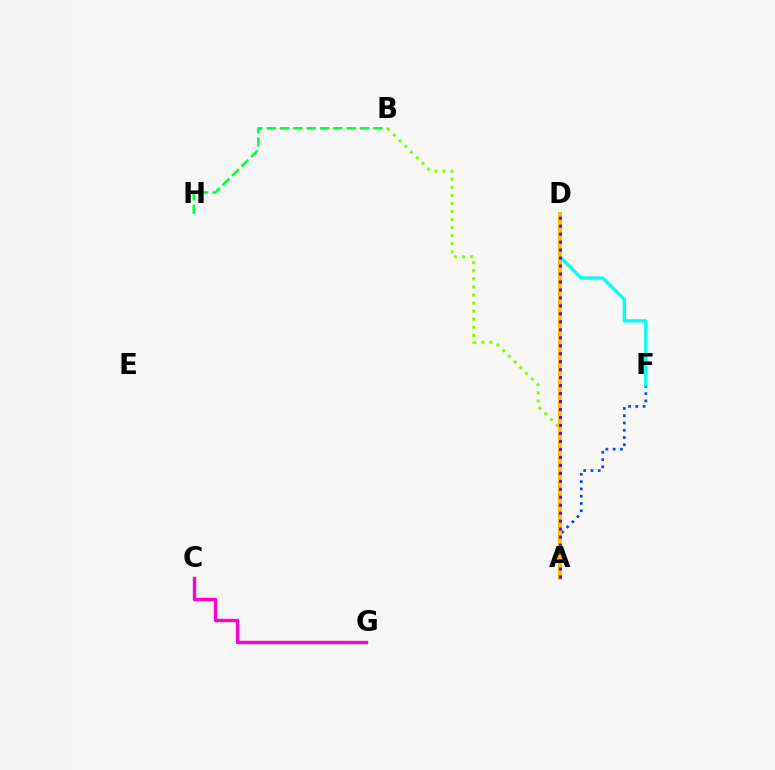{('A', 'B'): [{'color': '#84ff00', 'line_style': 'dotted', 'thickness': 2.19}], ('A', 'D'): [{'color': '#ff0000', 'line_style': 'dotted', 'thickness': 2.75}, {'color': '#ffbd00', 'line_style': 'solid', 'thickness': 2.78}, {'color': '#7200ff', 'line_style': 'dotted', 'thickness': 2.17}], ('A', 'F'): [{'color': '#004bff', 'line_style': 'dotted', 'thickness': 1.97}], ('B', 'H'): [{'color': '#00ff39', 'line_style': 'dashed', 'thickness': 1.81}], ('D', 'F'): [{'color': '#00fff6', 'line_style': 'solid', 'thickness': 2.41}], ('C', 'G'): [{'color': '#ff00cf', 'line_style': 'solid', 'thickness': 2.43}]}